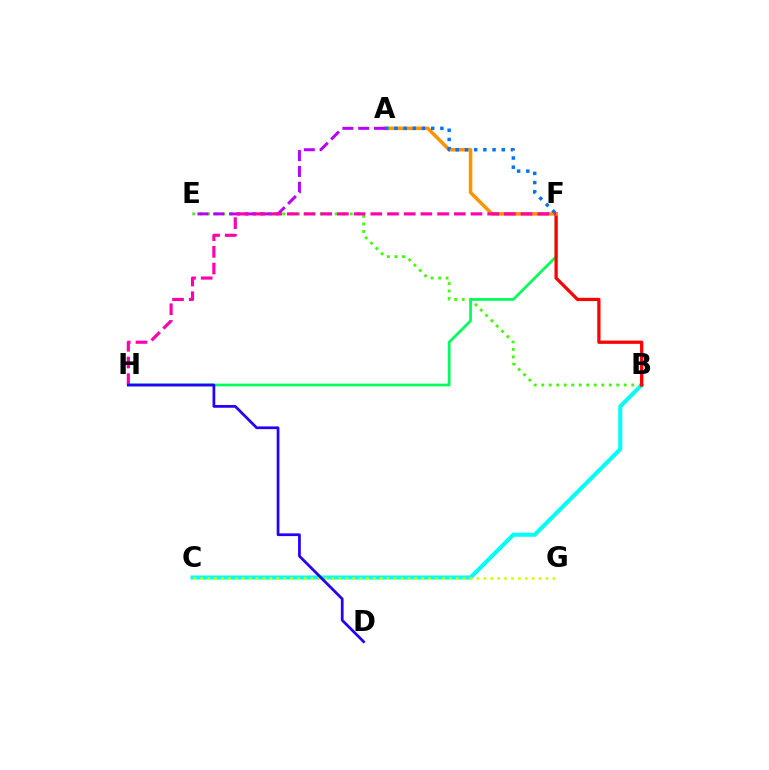{('B', 'C'): [{'color': '#00fff6', 'line_style': 'solid', 'thickness': 2.93}], ('B', 'E'): [{'color': '#3dff00', 'line_style': 'dotted', 'thickness': 2.04}], ('F', 'H'): [{'color': '#00ff5c', 'line_style': 'solid', 'thickness': 1.98}, {'color': '#ff00ac', 'line_style': 'dashed', 'thickness': 2.27}], ('B', 'F'): [{'color': '#ff0000', 'line_style': 'solid', 'thickness': 2.35}], ('A', 'F'): [{'color': '#ff9400', 'line_style': 'solid', 'thickness': 2.55}, {'color': '#0074ff', 'line_style': 'dotted', 'thickness': 2.5}], ('C', 'G'): [{'color': '#d1ff00', 'line_style': 'dotted', 'thickness': 1.88}], ('A', 'E'): [{'color': '#b900ff', 'line_style': 'dashed', 'thickness': 2.15}], ('D', 'H'): [{'color': '#2500ff', 'line_style': 'solid', 'thickness': 1.97}]}